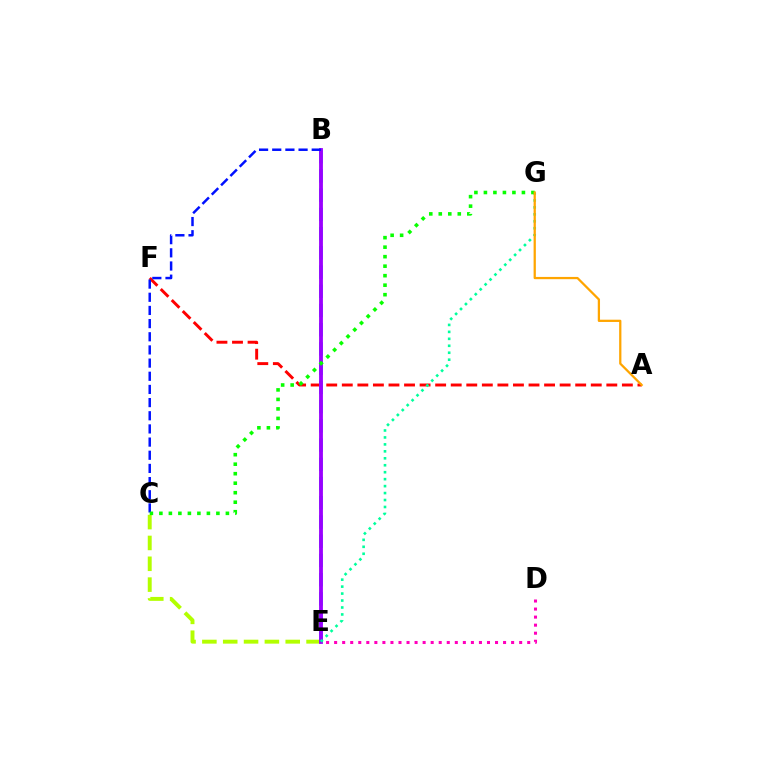{('C', 'E'): [{'color': '#b3ff00', 'line_style': 'dashed', 'thickness': 2.83}], ('A', 'F'): [{'color': '#ff0000', 'line_style': 'dashed', 'thickness': 2.11}], ('B', 'E'): [{'color': '#00b5ff', 'line_style': 'dashed', 'thickness': 2.61}, {'color': '#9b00ff', 'line_style': 'solid', 'thickness': 2.75}], ('E', 'G'): [{'color': '#00ff9d', 'line_style': 'dotted', 'thickness': 1.89}], ('B', 'C'): [{'color': '#0010ff', 'line_style': 'dashed', 'thickness': 1.79}], ('D', 'E'): [{'color': '#ff00bd', 'line_style': 'dotted', 'thickness': 2.19}], ('C', 'G'): [{'color': '#08ff00', 'line_style': 'dotted', 'thickness': 2.58}], ('A', 'G'): [{'color': '#ffa500', 'line_style': 'solid', 'thickness': 1.63}]}